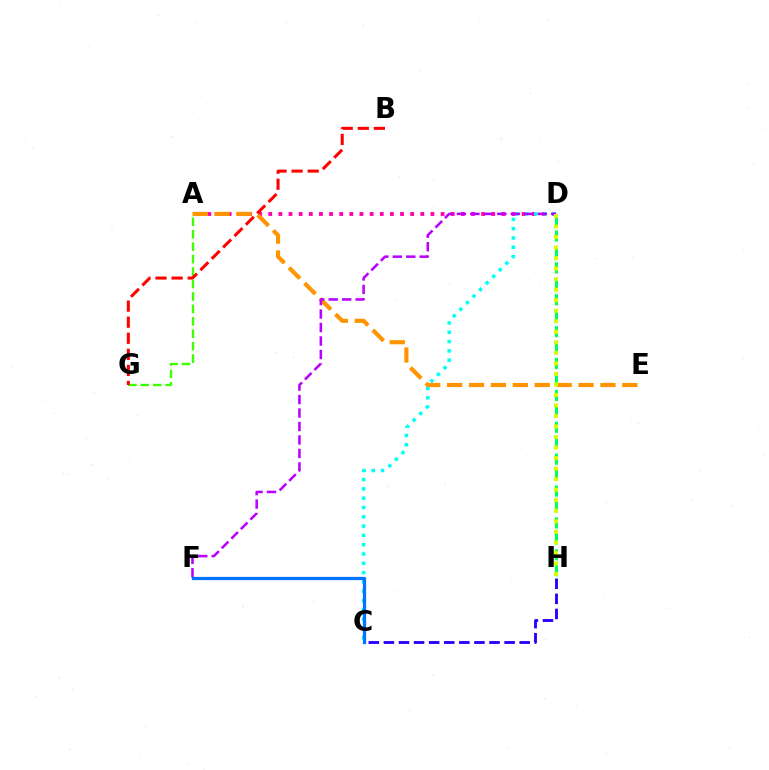{('A', 'D'): [{'color': '#ff00ac', 'line_style': 'dotted', 'thickness': 2.75}], ('D', 'H'): [{'color': '#00ff5c', 'line_style': 'dashed', 'thickness': 2.17}, {'color': '#d1ff00', 'line_style': 'dotted', 'thickness': 2.86}], ('C', 'H'): [{'color': '#2500ff', 'line_style': 'dashed', 'thickness': 2.05}], ('C', 'D'): [{'color': '#00fff6', 'line_style': 'dotted', 'thickness': 2.53}], ('A', 'G'): [{'color': '#3dff00', 'line_style': 'dashed', 'thickness': 1.69}], ('A', 'E'): [{'color': '#ff9400', 'line_style': 'dashed', 'thickness': 2.98}], ('B', 'G'): [{'color': '#ff0000', 'line_style': 'dashed', 'thickness': 2.18}], ('D', 'F'): [{'color': '#b900ff', 'line_style': 'dashed', 'thickness': 1.83}], ('C', 'F'): [{'color': '#0074ff', 'line_style': 'solid', 'thickness': 2.35}]}